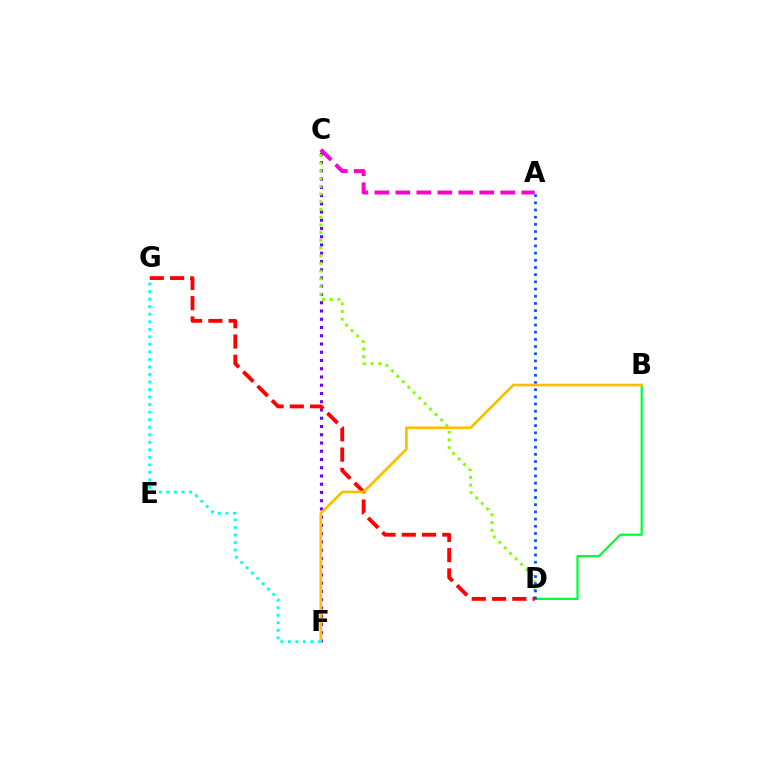{('C', 'F'): [{'color': '#7200ff', 'line_style': 'dotted', 'thickness': 2.24}], ('C', 'D'): [{'color': '#84ff00', 'line_style': 'dotted', 'thickness': 2.1}], ('B', 'D'): [{'color': '#00ff39', 'line_style': 'solid', 'thickness': 1.61}], ('A', 'D'): [{'color': '#004bff', 'line_style': 'dotted', 'thickness': 1.95}], ('D', 'G'): [{'color': '#ff0000', 'line_style': 'dashed', 'thickness': 2.75}], ('B', 'F'): [{'color': '#ffbd00', 'line_style': 'solid', 'thickness': 1.92}], ('A', 'C'): [{'color': '#ff00cf', 'line_style': 'dashed', 'thickness': 2.85}], ('F', 'G'): [{'color': '#00fff6', 'line_style': 'dotted', 'thickness': 2.05}]}